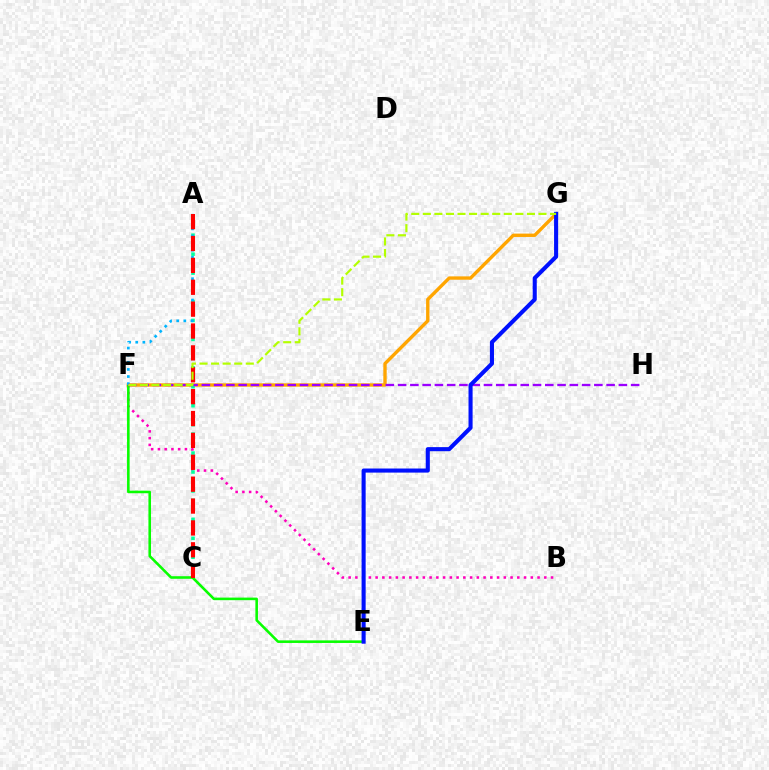{('B', 'F'): [{'color': '#ff00bd', 'line_style': 'dotted', 'thickness': 1.83}], ('F', 'G'): [{'color': '#ffa500', 'line_style': 'solid', 'thickness': 2.42}, {'color': '#b3ff00', 'line_style': 'dashed', 'thickness': 1.57}], ('A', 'C'): [{'color': '#00ff9d', 'line_style': 'dotted', 'thickness': 2.57}, {'color': '#ff0000', 'line_style': 'dashed', 'thickness': 2.97}], ('E', 'F'): [{'color': '#08ff00', 'line_style': 'solid', 'thickness': 1.86}], ('A', 'F'): [{'color': '#00b5ff', 'line_style': 'dotted', 'thickness': 1.93}], ('F', 'H'): [{'color': '#9b00ff', 'line_style': 'dashed', 'thickness': 1.67}], ('E', 'G'): [{'color': '#0010ff', 'line_style': 'solid', 'thickness': 2.94}]}